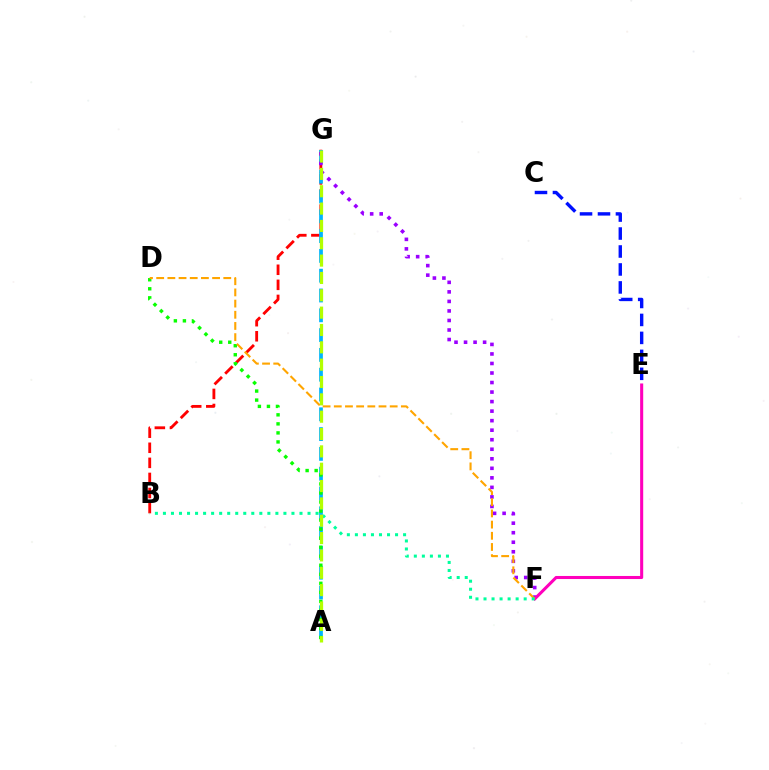{('C', 'E'): [{'color': '#0010ff', 'line_style': 'dashed', 'thickness': 2.44}], ('B', 'G'): [{'color': '#ff0000', 'line_style': 'dashed', 'thickness': 2.05}], ('A', 'G'): [{'color': '#00b5ff', 'line_style': 'dashed', 'thickness': 2.69}, {'color': '#b3ff00', 'line_style': 'dashed', 'thickness': 2.36}], ('A', 'D'): [{'color': '#08ff00', 'line_style': 'dotted', 'thickness': 2.45}], ('F', 'G'): [{'color': '#9b00ff', 'line_style': 'dotted', 'thickness': 2.59}], ('E', 'F'): [{'color': '#ff00bd', 'line_style': 'solid', 'thickness': 2.2}], ('D', 'F'): [{'color': '#ffa500', 'line_style': 'dashed', 'thickness': 1.52}], ('B', 'F'): [{'color': '#00ff9d', 'line_style': 'dotted', 'thickness': 2.18}]}